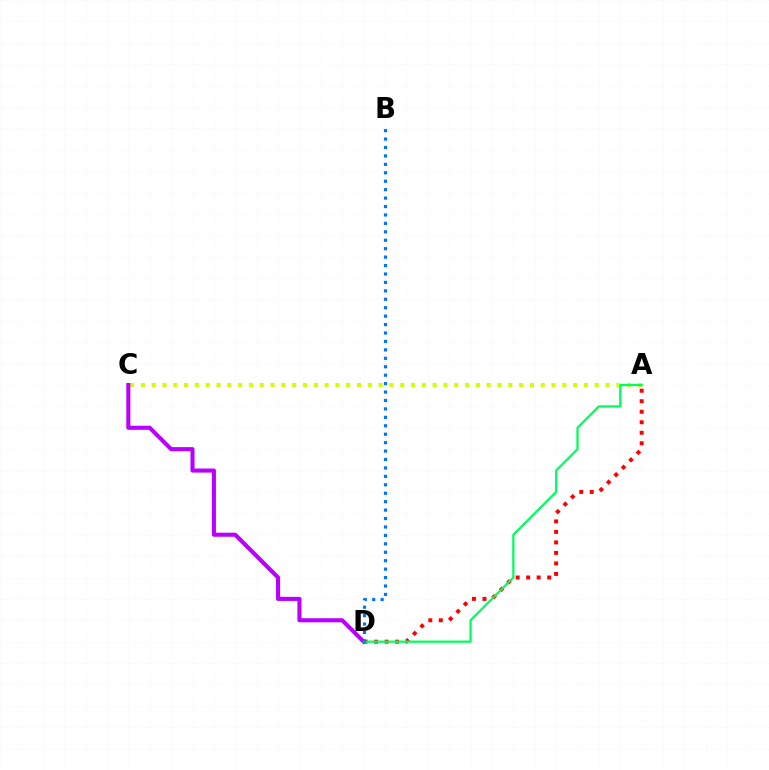{('A', 'D'): [{'color': '#ff0000', 'line_style': 'dotted', 'thickness': 2.85}, {'color': '#00ff5c', 'line_style': 'solid', 'thickness': 1.61}], ('A', 'C'): [{'color': '#d1ff00', 'line_style': 'dotted', 'thickness': 2.94}], ('C', 'D'): [{'color': '#b900ff', 'line_style': 'solid', 'thickness': 2.94}], ('B', 'D'): [{'color': '#0074ff', 'line_style': 'dotted', 'thickness': 2.29}]}